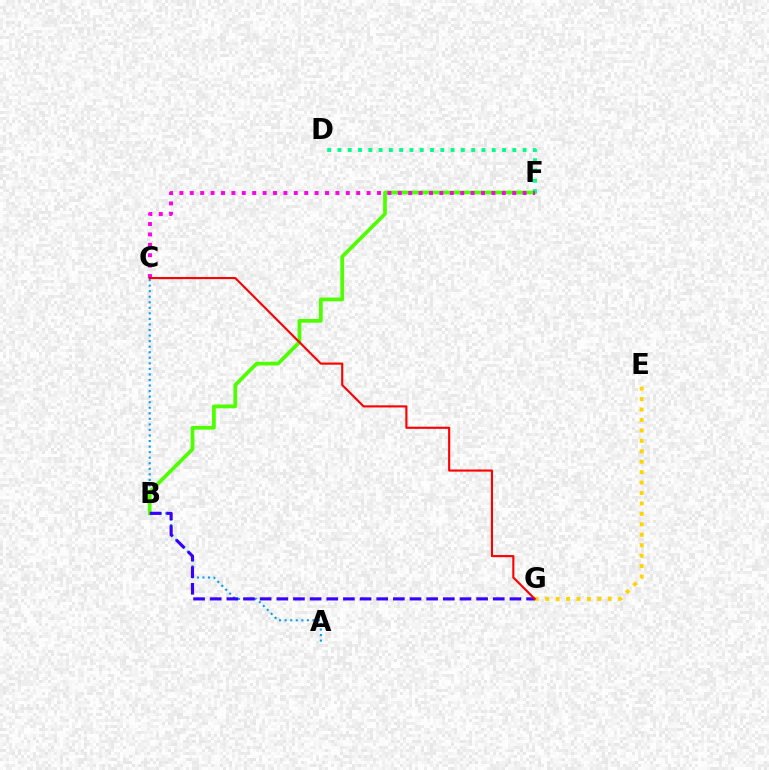{('E', 'G'): [{'color': '#ffd500', 'line_style': 'dotted', 'thickness': 2.84}], ('A', 'C'): [{'color': '#009eff', 'line_style': 'dotted', 'thickness': 1.51}], ('B', 'F'): [{'color': '#4fff00', 'line_style': 'solid', 'thickness': 2.7}], ('B', 'G'): [{'color': '#3700ff', 'line_style': 'dashed', 'thickness': 2.26}], ('D', 'F'): [{'color': '#00ff86', 'line_style': 'dotted', 'thickness': 2.8}], ('C', 'F'): [{'color': '#ff00ed', 'line_style': 'dotted', 'thickness': 2.83}], ('C', 'G'): [{'color': '#ff0000', 'line_style': 'solid', 'thickness': 1.53}]}